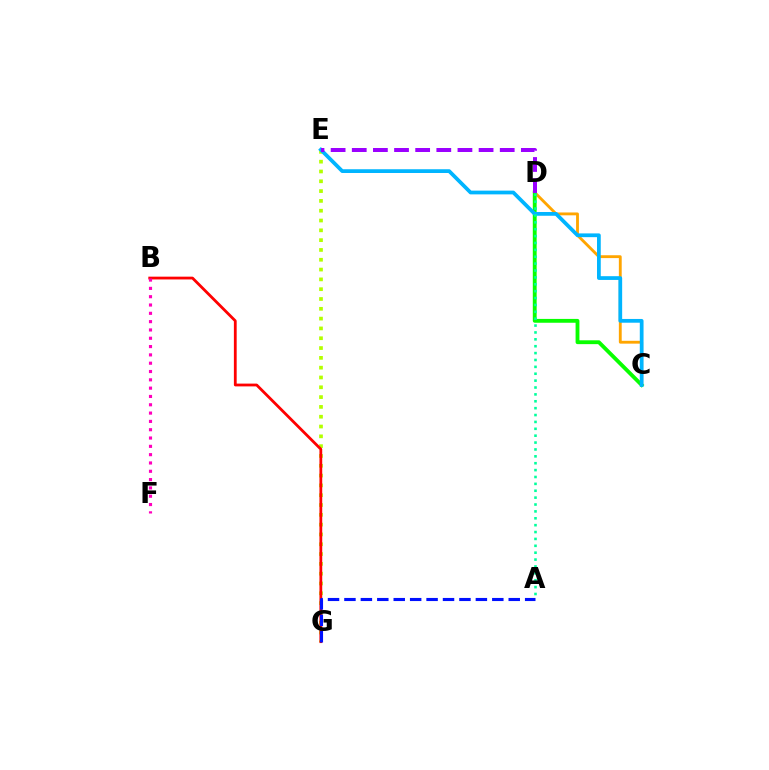{('C', 'D'): [{'color': '#ffa500', 'line_style': 'solid', 'thickness': 2.05}, {'color': '#08ff00', 'line_style': 'solid', 'thickness': 2.76}], ('E', 'G'): [{'color': '#b3ff00', 'line_style': 'dotted', 'thickness': 2.67}], ('B', 'G'): [{'color': '#ff0000', 'line_style': 'solid', 'thickness': 2.01}], ('B', 'F'): [{'color': '#ff00bd', 'line_style': 'dotted', 'thickness': 2.26}], ('C', 'E'): [{'color': '#00b5ff', 'line_style': 'solid', 'thickness': 2.7}], ('A', 'G'): [{'color': '#0010ff', 'line_style': 'dashed', 'thickness': 2.23}], ('A', 'D'): [{'color': '#00ff9d', 'line_style': 'dotted', 'thickness': 1.87}], ('D', 'E'): [{'color': '#9b00ff', 'line_style': 'dashed', 'thickness': 2.87}]}